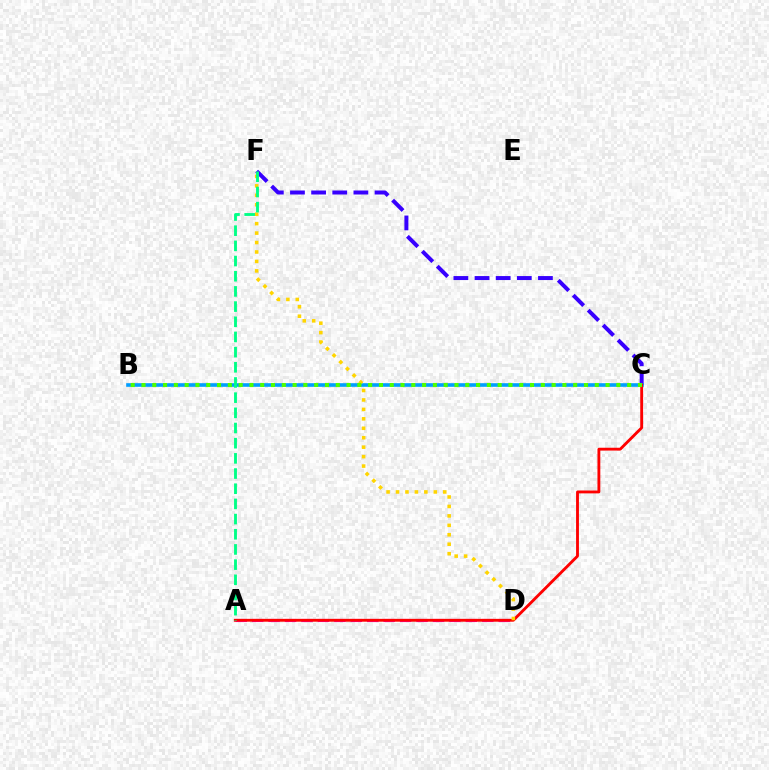{('C', 'F'): [{'color': '#3700ff', 'line_style': 'dashed', 'thickness': 2.87}], ('A', 'D'): [{'color': '#ff00ed', 'line_style': 'dashed', 'thickness': 2.23}], ('B', 'C'): [{'color': '#009eff', 'line_style': 'solid', 'thickness': 2.61}, {'color': '#4fff00', 'line_style': 'dotted', 'thickness': 2.93}], ('A', 'C'): [{'color': '#ff0000', 'line_style': 'solid', 'thickness': 2.05}], ('D', 'F'): [{'color': '#ffd500', 'line_style': 'dotted', 'thickness': 2.57}], ('A', 'F'): [{'color': '#00ff86', 'line_style': 'dashed', 'thickness': 2.06}]}